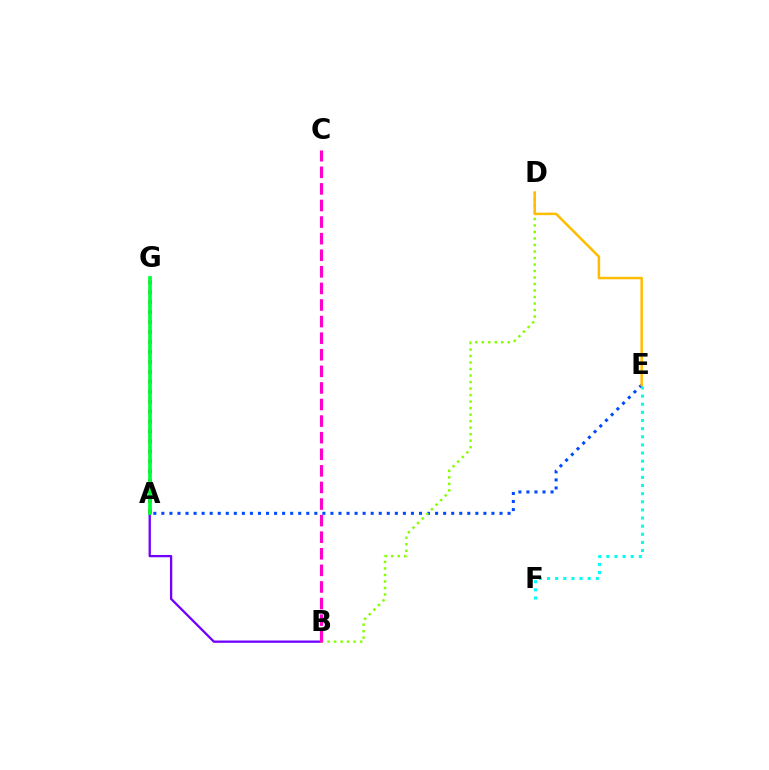{('A', 'B'): [{'color': '#7200ff', 'line_style': 'solid', 'thickness': 1.66}], ('A', 'E'): [{'color': '#004bff', 'line_style': 'dotted', 'thickness': 2.19}], ('E', 'F'): [{'color': '#00fff6', 'line_style': 'dotted', 'thickness': 2.21}], ('A', 'G'): [{'color': '#ff0000', 'line_style': 'dotted', 'thickness': 2.7}, {'color': '#00ff39', 'line_style': 'solid', 'thickness': 2.67}], ('B', 'D'): [{'color': '#84ff00', 'line_style': 'dotted', 'thickness': 1.77}], ('B', 'C'): [{'color': '#ff00cf', 'line_style': 'dashed', 'thickness': 2.25}], ('D', 'E'): [{'color': '#ffbd00', 'line_style': 'solid', 'thickness': 1.81}]}